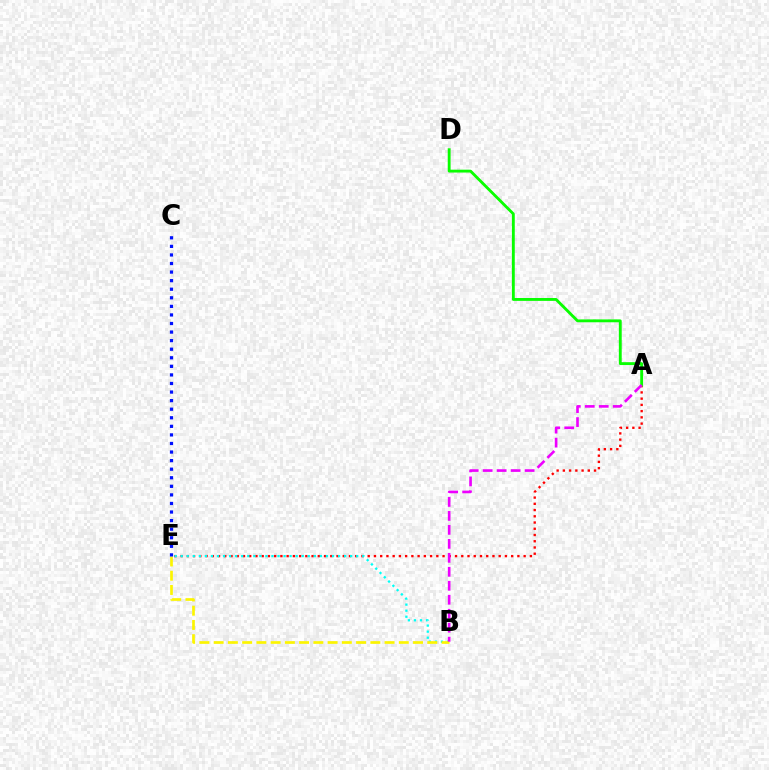{('A', 'E'): [{'color': '#ff0000', 'line_style': 'dotted', 'thickness': 1.69}], ('B', 'E'): [{'color': '#00fff6', 'line_style': 'dotted', 'thickness': 1.64}, {'color': '#fcf500', 'line_style': 'dashed', 'thickness': 1.93}], ('C', 'E'): [{'color': '#0010ff', 'line_style': 'dotted', 'thickness': 2.33}], ('A', 'D'): [{'color': '#08ff00', 'line_style': 'solid', 'thickness': 2.06}], ('A', 'B'): [{'color': '#ee00ff', 'line_style': 'dashed', 'thickness': 1.9}]}